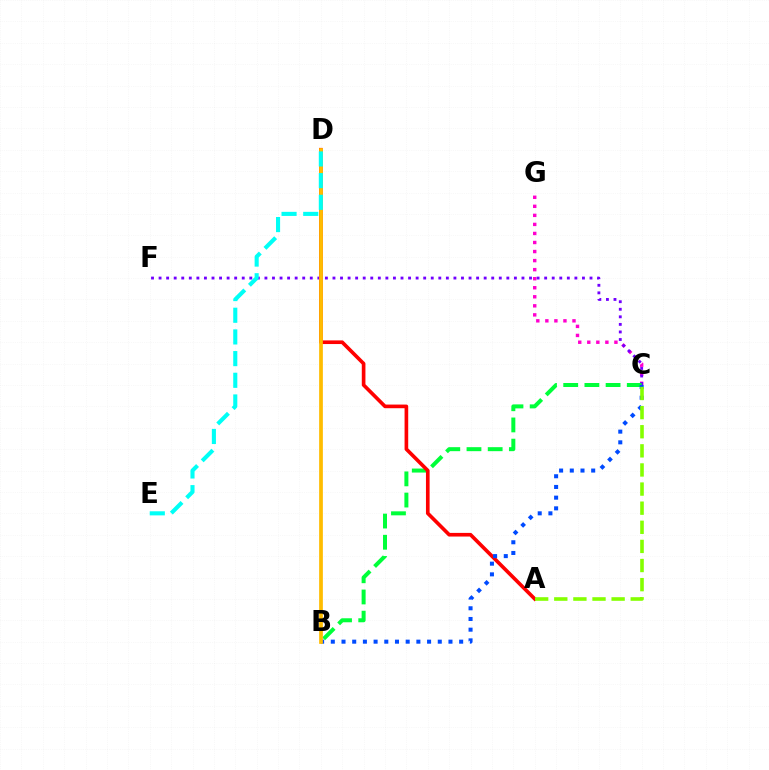{('C', 'G'): [{'color': '#ff00cf', 'line_style': 'dotted', 'thickness': 2.46}], ('C', 'F'): [{'color': '#7200ff', 'line_style': 'dotted', 'thickness': 2.05}], ('B', 'C'): [{'color': '#00ff39', 'line_style': 'dashed', 'thickness': 2.88}, {'color': '#004bff', 'line_style': 'dotted', 'thickness': 2.91}], ('A', 'D'): [{'color': '#ff0000', 'line_style': 'solid', 'thickness': 2.63}], ('B', 'D'): [{'color': '#ffbd00', 'line_style': 'solid', 'thickness': 2.68}], ('A', 'C'): [{'color': '#84ff00', 'line_style': 'dashed', 'thickness': 2.6}], ('D', 'E'): [{'color': '#00fff6', 'line_style': 'dashed', 'thickness': 2.95}]}